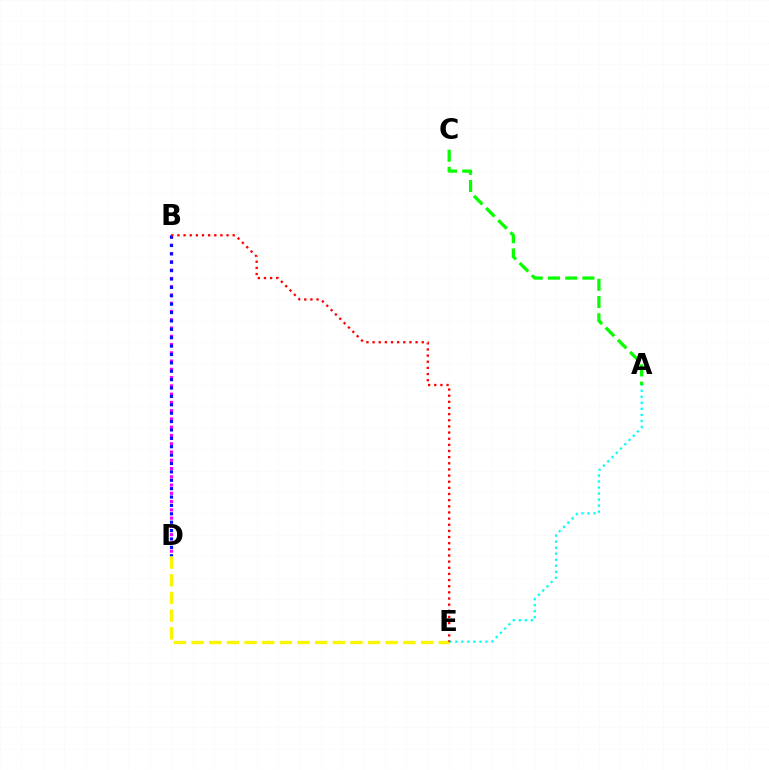{('B', 'D'): [{'color': '#ee00ff', 'line_style': 'dotted', 'thickness': 2.25}, {'color': '#0010ff', 'line_style': 'dotted', 'thickness': 2.28}], ('D', 'E'): [{'color': '#fcf500', 'line_style': 'dashed', 'thickness': 2.4}], ('A', 'E'): [{'color': '#00fff6', 'line_style': 'dotted', 'thickness': 1.64}], ('A', 'C'): [{'color': '#08ff00', 'line_style': 'dashed', 'thickness': 2.34}], ('B', 'E'): [{'color': '#ff0000', 'line_style': 'dotted', 'thickness': 1.67}]}